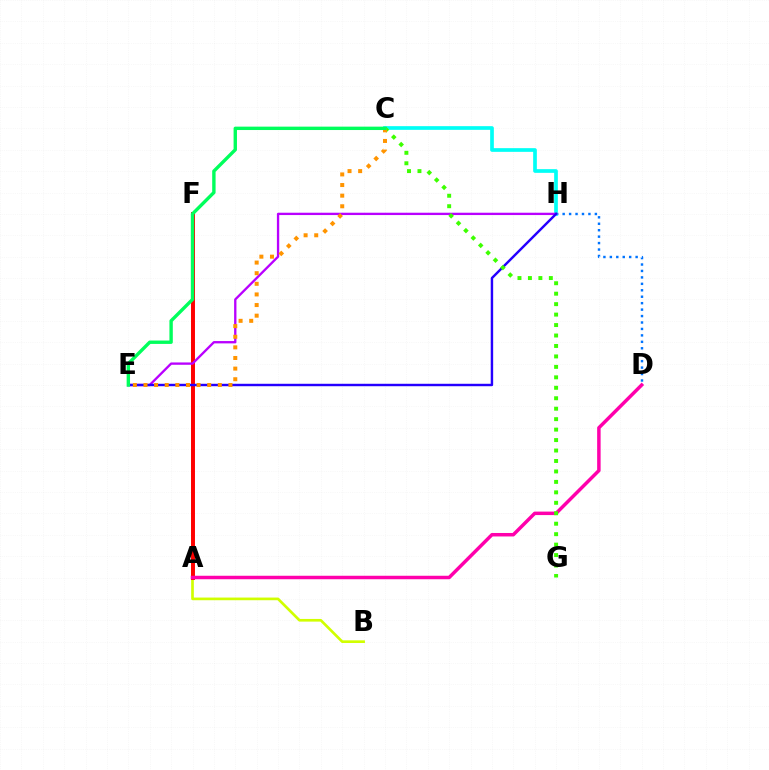{('D', 'H'): [{'color': '#0074ff', 'line_style': 'dotted', 'thickness': 1.75}], ('B', 'F'): [{'color': '#d1ff00', 'line_style': 'solid', 'thickness': 1.92}], ('A', 'F'): [{'color': '#ff0000', 'line_style': 'solid', 'thickness': 2.84}], ('C', 'H'): [{'color': '#00fff6', 'line_style': 'solid', 'thickness': 2.65}], ('A', 'D'): [{'color': '#ff00ac', 'line_style': 'solid', 'thickness': 2.51}], ('E', 'H'): [{'color': '#b900ff', 'line_style': 'solid', 'thickness': 1.68}, {'color': '#2500ff', 'line_style': 'solid', 'thickness': 1.75}], ('C', 'G'): [{'color': '#3dff00', 'line_style': 'dotted', 'thickness': 2.84}], ('C', 'E'): [{'color': '#ff9400', 'line_style': 'dotted', 'thickness': 2.89}, {'color': '#00ff5c', 'line_style': 'solid', 'thickness': 2.44}]}